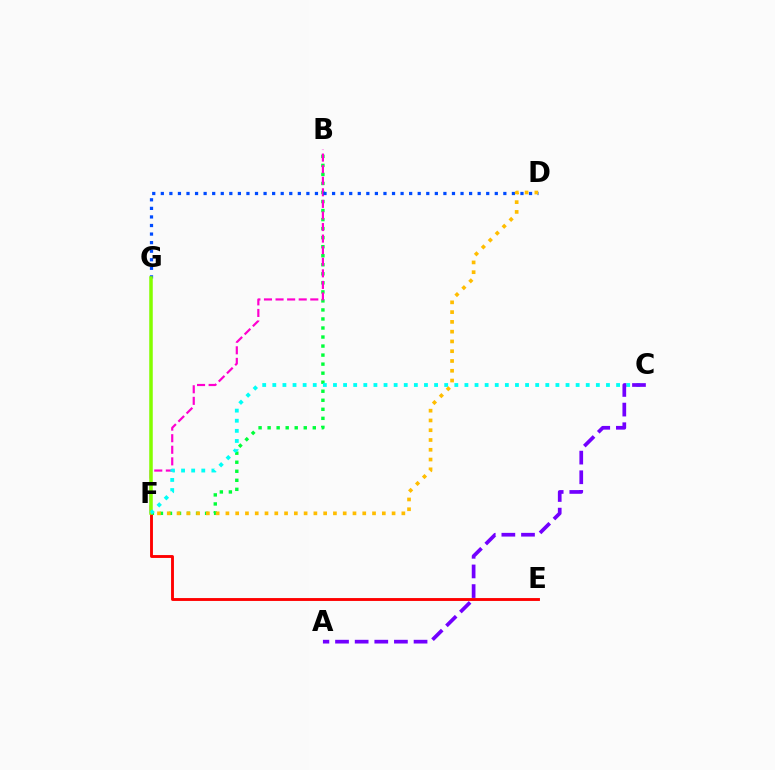{('B', 'F'): [{'color': '#00ff39', 'line_style': 'dotted', 'thickness': 2.45}, {'color': '#ff00cf', 'line_style': 'dashed', 'thickness': 1.57}], ('E', 'F'): [{'color': '#ff0000', 'line_style': 'solid', 'thickness': 2.07}], ('D', 'G'): [{'color': '#004bff', 'line_style': 'dotted', 'thickness': 2.33}], ('F', 'G'): [{'color': '#84ff00', 'line_style': 'solid', 'thickness': 2.54}], ('C', 'F'): [{'color': '#00fff6', 'line_style': 'dotted', 'thickness': 2.75}], ('D', 'F'): [{'color': '#ffbd00', 'line_style': 'dotted', 'thickness': 2.66}], ('A', 'C'): [{'color': '#7200ff', 'line_style': 'dashed', 'thickness': 2.67}]}